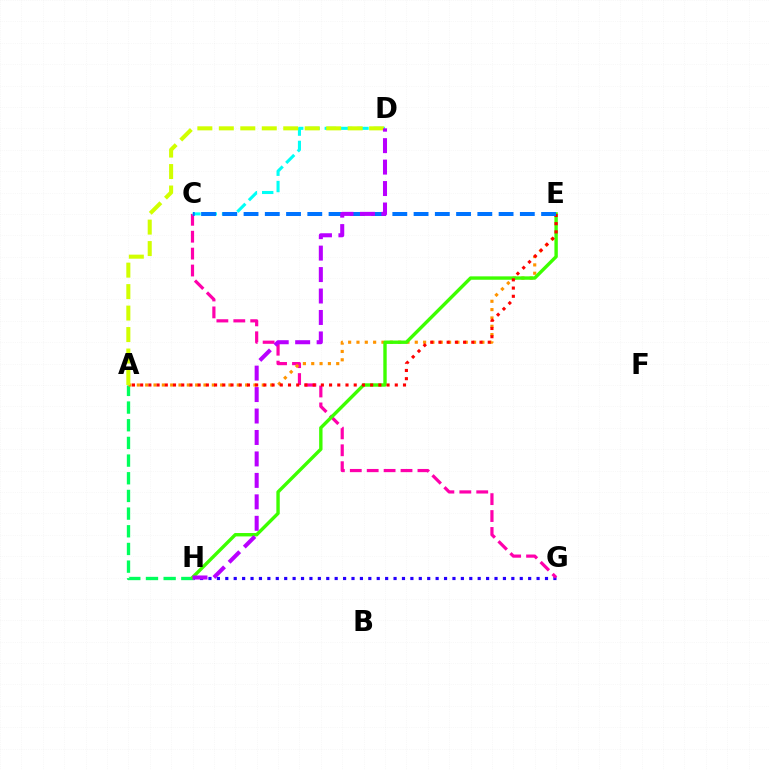{('G', 'H'): [{'color': '#2500ff', 'line_style': 'dotted', 'thickness': 2.29}], ('C', 'G'): [{'color': '#ff00ac', 'line_style': 'dashed', 'thickness': 2.3}], ('A', 'H'): [{'color': '#00ff5c', 'line_style': 'dashed', 'thickness': 2.4}], ('A', 'E'): [{'color': '#ff9400', 'line_style': 'dotted', 'thickness': 2.26}, {'color': '#ff0000', 'line_style': 'dotted', 'thickness': 2.23}], ('E', 'H'): [{'color': '#3dff00', 'line_style': 'solid', 'thickness': 2.44}], ('C', 'D'): [{'color': '#00fff6', 'line_style': 'dashed', 'thickness': 2.22}], ('A', 'D'): [{'color': '#d1ff00', 'line_style': 'dashed', 'thickness': 2.92}], ('C', 'E'): [{'color': '#0074ff', 'line_style': 'dashed', 'thickness': 2.89}], ('D', 'H'): [{'color': '#b900ff', 'line_style': 'dashed', 'thickness': 2.91}]}